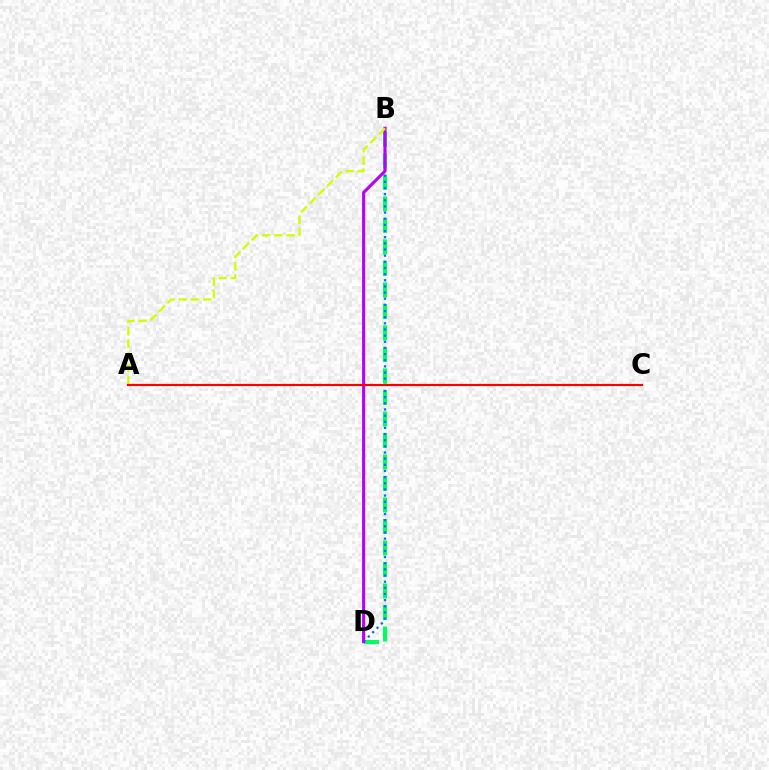{('B', 'D'): [{'color': '#00ff5c', 'line_style': 'dashed', 'thickness': 2.92}, {'color': '#0074ff', 'line_style': 'dotted', 'thickness': 1.67}, {'color': '#b900ff', 'line_style': 'solid', 'thickness': 2.21}], ('A', 'B'): [{'color': '#d1ff00', 'line_style': 'dashed', 'thickness': 1.67}], ('A', 'C'): [{'color': '#ff0000', 'line_style': 'solid', 'thickness': 1.55}]}